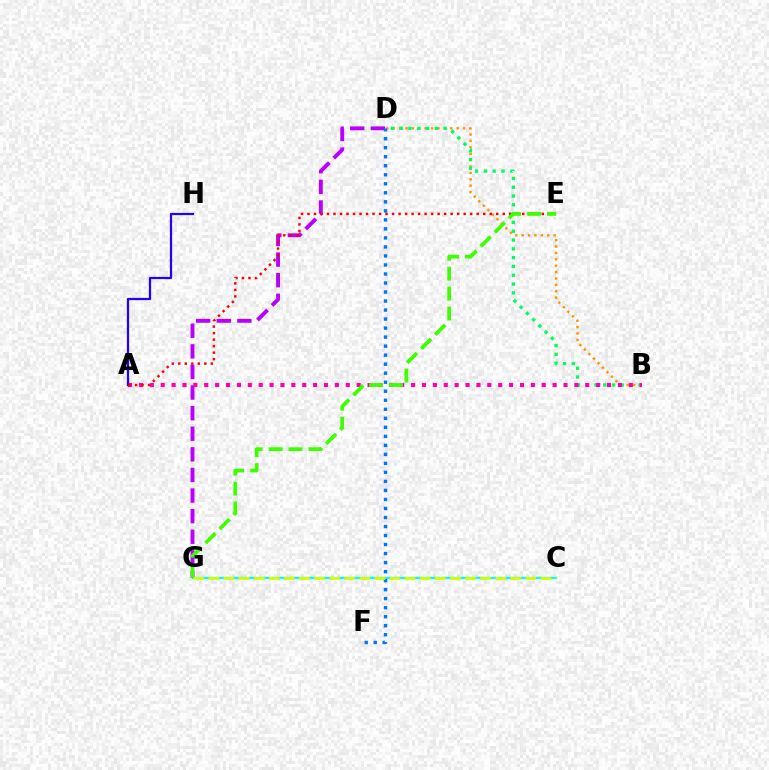{('B', 'D'): [{'color': '#ff9400', 'line_style': 'dotted', 'thickness': 1.74}, {'color': '#00ff5c', 'line_style': 'dotted', 'thickness': 2.39}], ('C', 'G'): [{'color': '#00fff6', 'line_style': 'solid', 'thickness': 1.61}, {'color': '#d1ff00', 'line_style': 'dashed', 'thickness': 2.05}], ('A', 'B'): [{'color': '#ff00ac', 'line_style': 'dotted', 'thickness': 2.96}], ('D', 'G'): [{'color': '#b900ff', 'line_style': 'dashed', 'thickness': 2.8}], ('A', 'H'): [{'color': '#2500ff', 'line_style': 'solid', 'thickness': 1.61}], ('A', 'E'): [{'color': '#ff0000', 'line_style': 'dotted', 'thickness': 1.77}], ('D', 'F'): [{'color': '#0074ff', 'line_style': 'dotted', 'thickness': 2.45}], ('E', 'G'): [{'color': '#3dff00', 'line_style': 'dashed', 'thickness': 2.71}]}